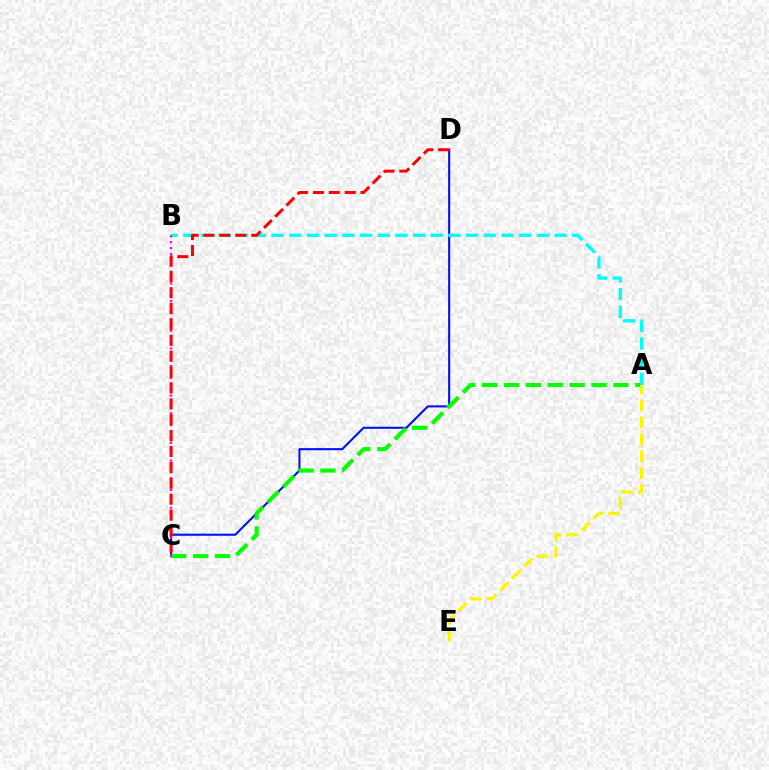{('C', 'D'): [{'color': '#0010ff', 'line_style': 'solid', 'thickness': 1.51}, {'color': '#ff0000', 'line_style': 'dashed', 'thickness': 2.16}], ('A', 'C'): [{'color': '#08ff00', 'line_style': 'dashed', 'thickness': 2.97}], ('A', 'B'): [{'color': '#00fff6', 'line_style': 'dashed', 'thickness': 2.4}], ('B', 'C'): [{'color': '#ee00ff', 'line_style': 'dotted', 'thickness': 1.6}], ('A', 'E'): [{'color': '#fcf500', 'line_style': 'dashed', 'thickness': 2.3}]}